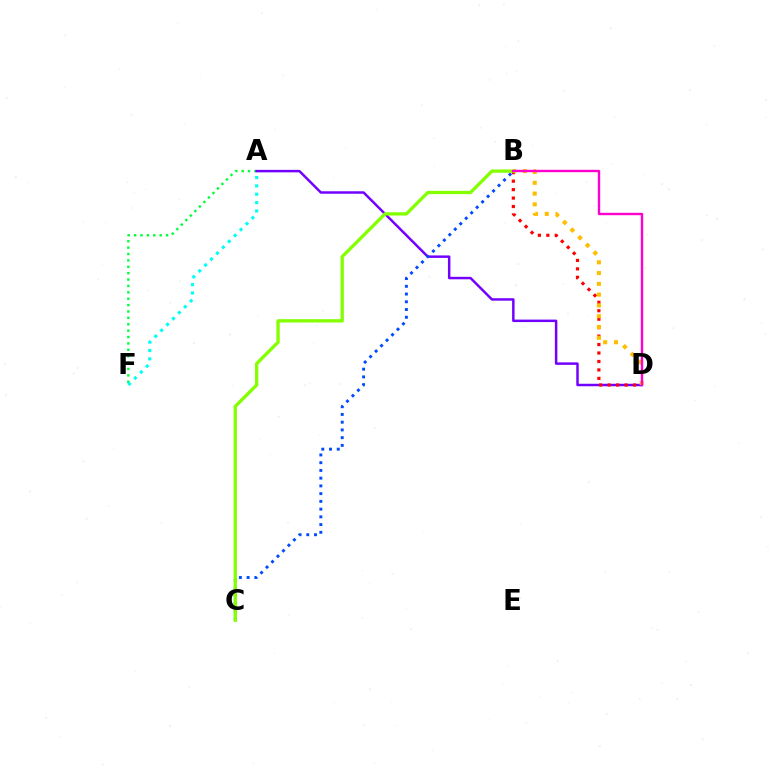{('A', 'F'): [{'color': '#00ff39', 'line_style': 'dotted', 'thickness': 1.74}, {'color': '#00fff6', 'line_style': 'dotted', 'thickness': 2.27}], ('A', 'D'): [{'color': '#7200ff', 'line_style': 'solid', 'thickness': 1.78}], ('B', 'D'): [{'color': '#ff0000', 'line_style': 'dotted', 'thickness': 2.3}, {'color': '#ffbd00', 'line_style': 'dotted', 'thickness': 2.93}, {'color': '#ff00cf', 'line_style': 'solid', 'thickness': 1.72}], ('B', 'C'): [{'color': '#004bff', 'line_style': 'dotted', 'thickness': 2.1}, {'color': '#84ff00', 'line_style': 'solid', 'thickness': 2.37}]}